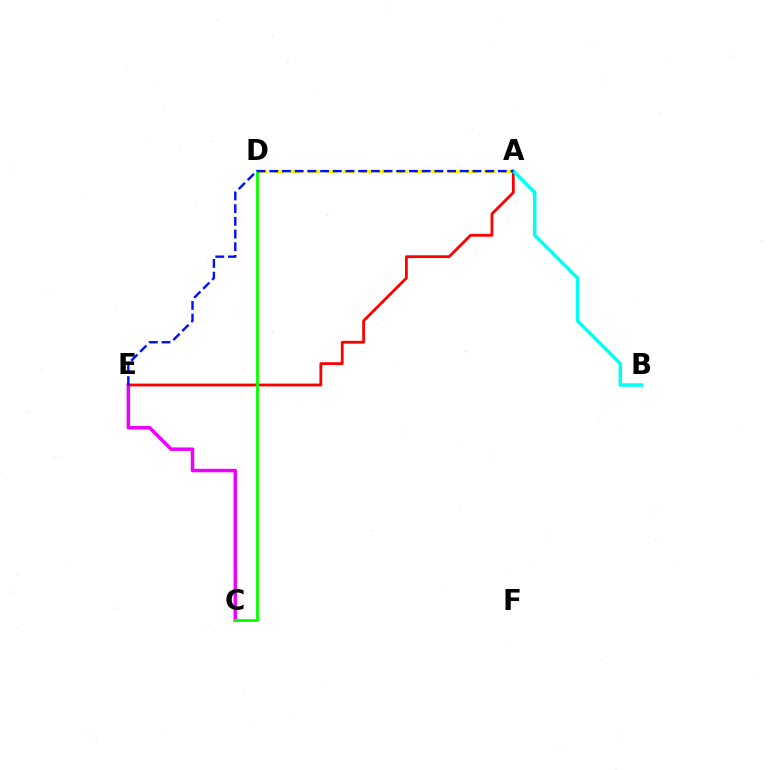{('C', 'E'): [{'color': '#ee00ff', 'line_style': 'solid', 'thickness': 2.51}], ('A', 'D'): [{'color': '#fcf500', 'line_style': 'dashed', 'thickness': 2.39}], ('A', 'E'): [{'color': '#ff0000', 'line_style': 'solid', 'thickness': 2.01}, {'color': '#0010ff', 'line_style': 'dashed', 'thickness': 1.73}], ('A', 'B'): [{'color': '#00fff6', 'line_style': 'solid', 'thickness': 2.52}], ('C', 'D'): [{'color': '#08ff00', 'line_style': 'solid', 'thickness': 2.06}]}